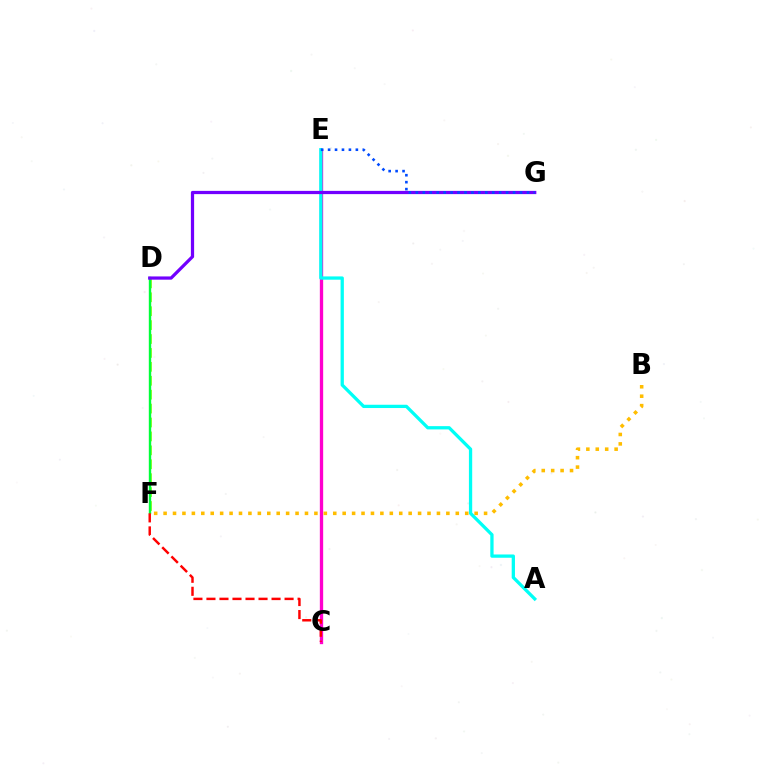{('C', 'E'): [{'color': '#ff00cf', 'line_style': 'solid', 'thickness': 2.39}], ('D', 'F'): [{'color': '#84ff00', 'line_style': 'dashed', 'thickness': 1.89}, {'color': '#00ff39', 'line_style': 'solid', 'thickness': 1.72}], ('A', 'E'): [{'color': '#00fff6', 'line_style': 'solid', 'thickness': 2.36}], ('D', 'G'): [{'color': '#7200ff', 'line_style': 'solid', 'thickness': 2.33}], ('B', 'F'): [{'color': '#ffbd00', 'line_style': 'dotted', 'thickness': 2.56}], ('E', 'G'): [{'color': '#004bff', 'line_style': 'dotted', 'thickness': 1.89}], ('C', 'F'): [{'color': '#ff0000', 'line_style': 'dashed', 'thickness': 1.77}]}